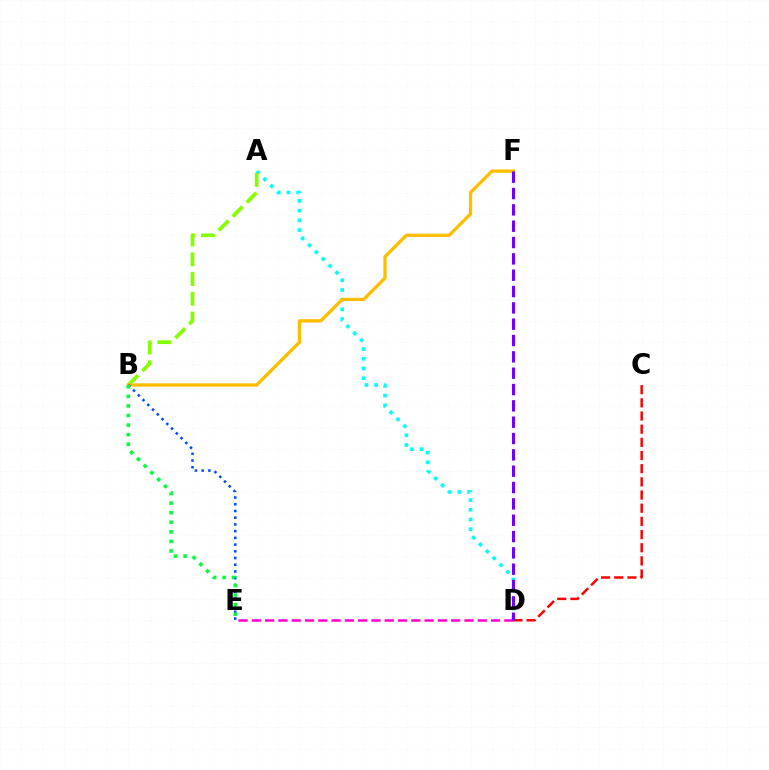{('A', 'D'): [{'color': '#00fff6', 'line_style': 'dotted', 'thickness': 2.64}], ('C', 'D'): [{'color': '#ff0000', 'line_style': 'dashed', 'thickness': 1.79}], ('D', 'E'): [{'color': '#ff00cf', 'line_style': 'dashed', 'thickness': 1.81}], ('A', 'B'): [{'color': '#84ff00', 'line_style': 'dashed', 'thickness': 2.68}], ('B', 'F'): [{'color': '#ffbd00', 'line_style': 'solid', 'thickness': 2.39}], ('B', 'E'): [{'color': '#004bff', 'line_style': 'dotted', 'thickness': 1.83}, {'color': '#00ff39', 'line_style': 'dotted', 'thickness': 2.6}], ('D', 'F'): [{'color': '#7200ff', 'line_style': 'dashed', 'thickness': 2.22}]}